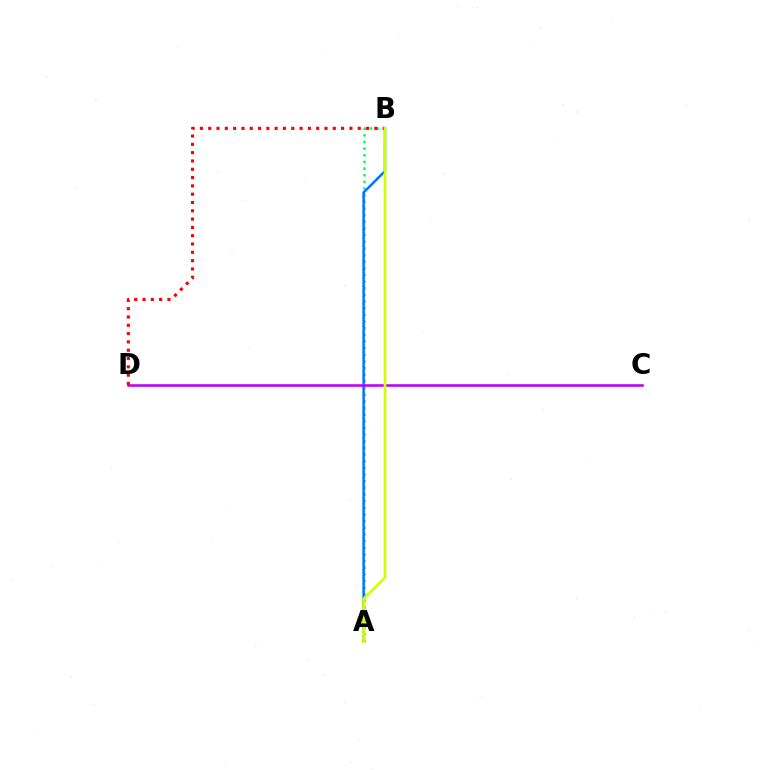{('A', 'B'): [{'color': '#00ff5c', 'line_style': 'dotted', 'thickness': 1.81}, {'color': '#0074ff', 'line_style': 'solid', 'thickness': 1.79}, {'color': '#d1ff00', 'line_style': 'solid', 'thickness': 1.94}], ('C', 'D'): [{'color': '#b900ff', 'line_style': 'solid', 'thickness': 1.84}], ('B', 'D'): [{'color': '#ff0000', 'line_style': 'dotted', 'thickness': 2.26}]}